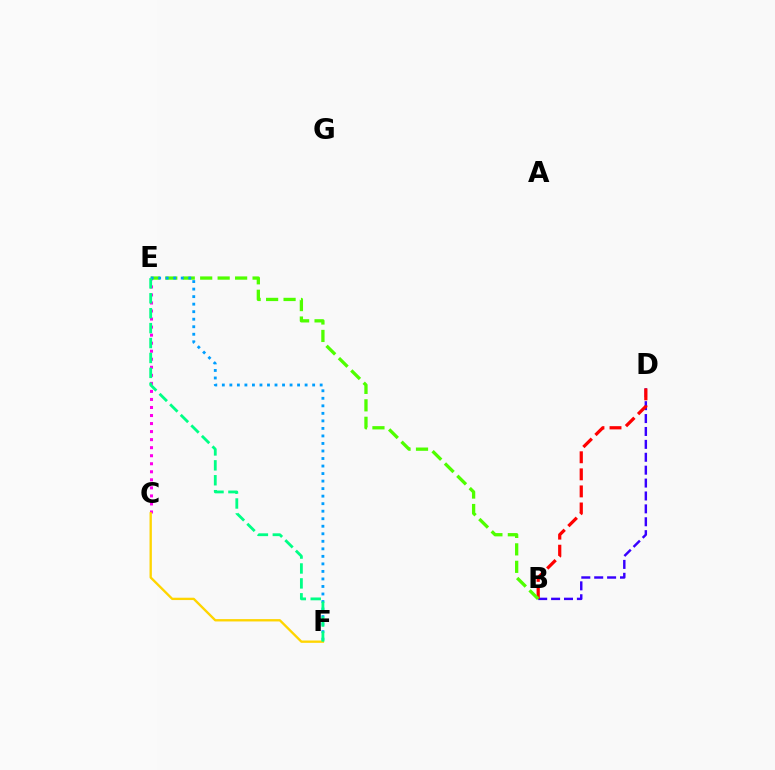{('B', 'D'): [{'color': '#3700ff', 'line_style': 'dashed', 'thickness': 1.75}, {'color': '#ff0000', 'line_style': 'dashed', 'thickness': 2.32}], ('C', 'E'): [{'color': '#ff00ed', 'line_style': 'dotted', 'thickness': 2.18}], ('C', 'F'): [{'color': '#ffd500', 'line_style': 'solid', 'thickness': 1.69}], ('B', 'E'): [{'color': '#4fff00', 'line_style': 'dashed', 'thickness': 2.37}], ('E', 'F'): [{'color': '#009eff', 'line_style': 'dotted', 'thickness': 2.04}, {'color': '#00ff86', 'line_style': 'dashed', 'thickness': 2.03}]}